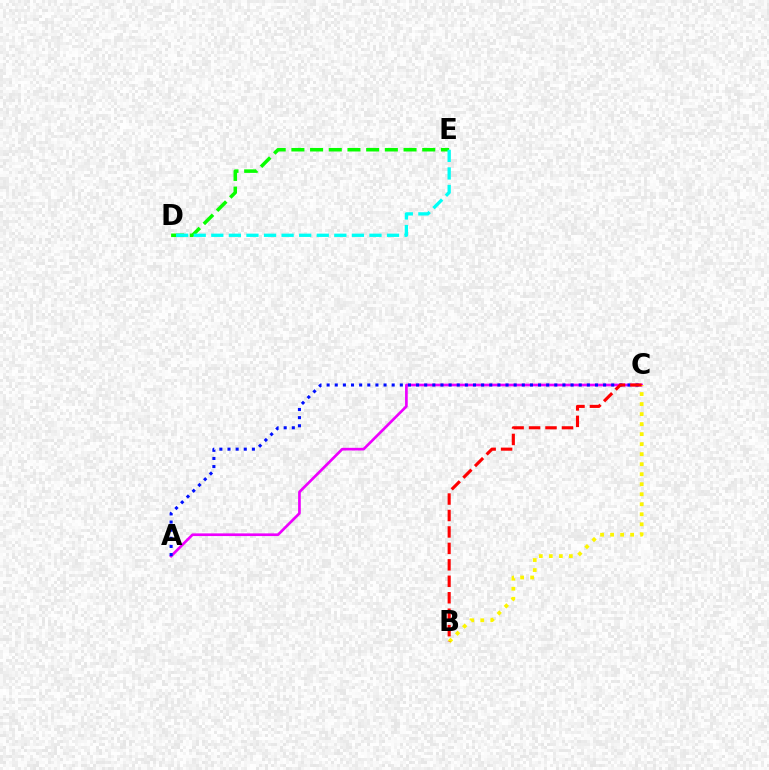{('A', 'C'): [{'color': '#ee00ff', 'line_style': 'solid', 'thickness': 1.93}, {'color': '#0010ff', 'line_style': 'dotted', 'thickness': 2.21}], ('B', 'C'): [{'color': '#fcf500', 'line_style': 'dotted', 'thickness': 2.72}, {'color': '#ff0000', 'line_style': 'dashed', 'thickness': 2.23}], ('D', 'E'): [{'color': '#08ff00', 'line_style': 'dashed', 'thickness': 2.54}, {'color': '#00fff6', 'line_style': 'dashed', 'thickness': 2.39}]}